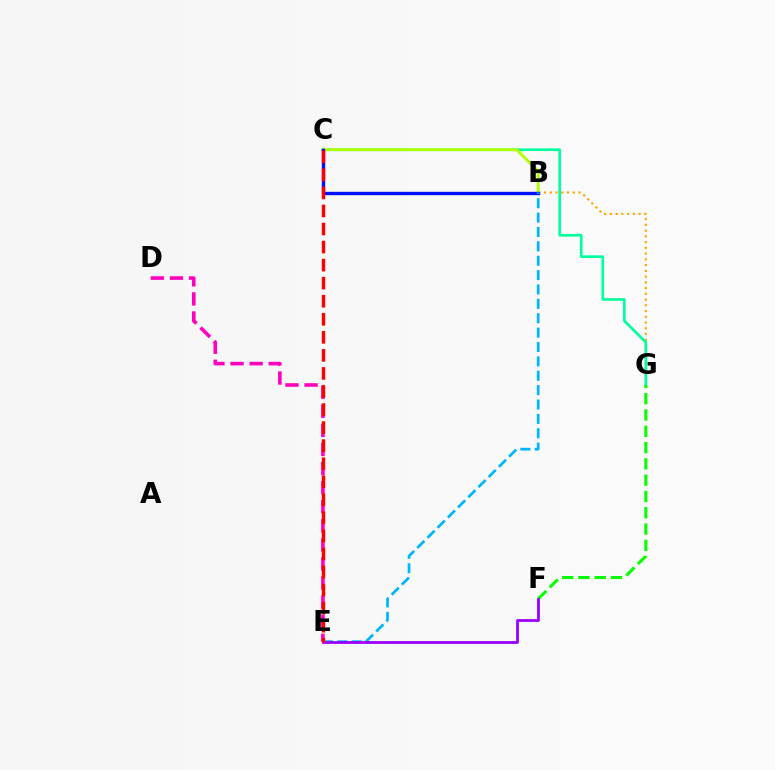{('D', 'E'): [{'color': '#ff00bd', 'line_style': 'dashed', 'thickness': 2.59}], ('B', 'G'): [{'color': '#ffa500', 'line_style': 'dotted', 'thickness': 1.56}], ('C', 'G'): [{'color': '#00ff9d', 'line_style': 'solid', 'thickness': 1.93}], ('B', 'C'): [{'color': '#b3ff00', 'line_style': 'solid', 'thickness': 2.11}, {'color': '#0010ff', 'line_style': 'solid', 'thickness': 2.43}], ('F', 'G'): [{'color': '#08ff00', 'line_style': 'dashed', 'thickness': 2.21}], ('B', 'E'): [{'color': '#00b5ff', 'line_style': 'dashed', 'thickness': 1.95}], ('E', 'F'): [{'color': '#9b00ff', 'line_style': 'solid', 'thickness': 2.01}], ('C', 'E'): [{'color': '#ff0000', 'line_style': 'dashed', 'thickness': 2.45}]}